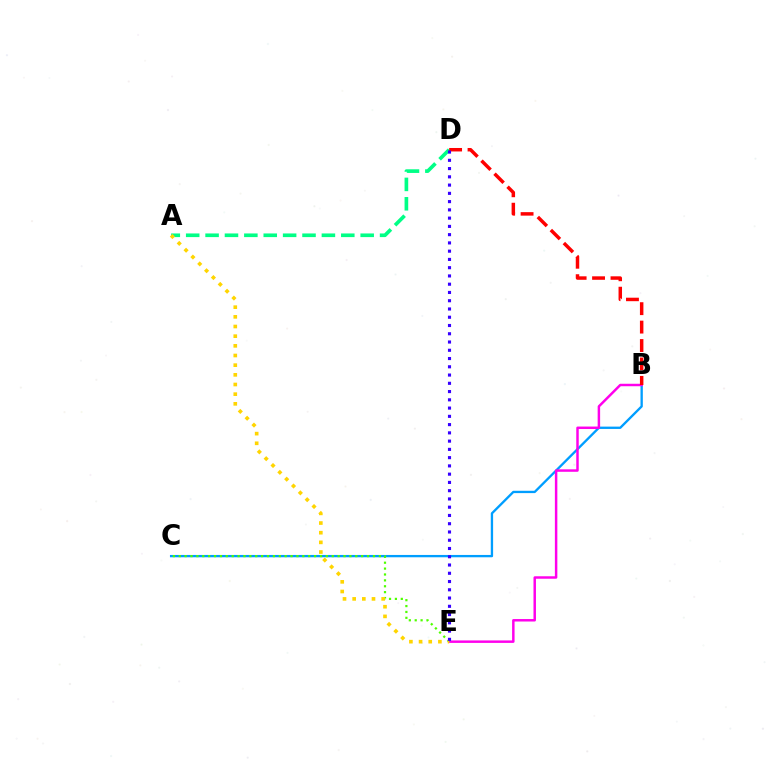{('B', 'C'): [{'color': '#009eff', 'line_style': 'solid', 'thickness': 1.68}], ('B', 'E'): [{'color': '#ff00ed', 'line_style': 'solid', 'thickness': 1.78}], ('A', 'D'): [{'color': '#00ff86', 'line_style': 'dashed', 'thickness': 2.63}], ('C', 'E'): [{'color': '#4fff00', 'line_style': 'dotted', 'thickness': 1.6}], ('B', 'D'): [{'color': '#ff0000', 'line_style': 'dashed', 'thickness': 2.5}], ('A', 'E'): [{'color': '#ffd500', 'line_style': 'dotted', 'thickness': 2.63}], ('D', 'E'): [{'color': '#3700ff', 'line_style': 'dotted', 'thickness': 2.24}]}